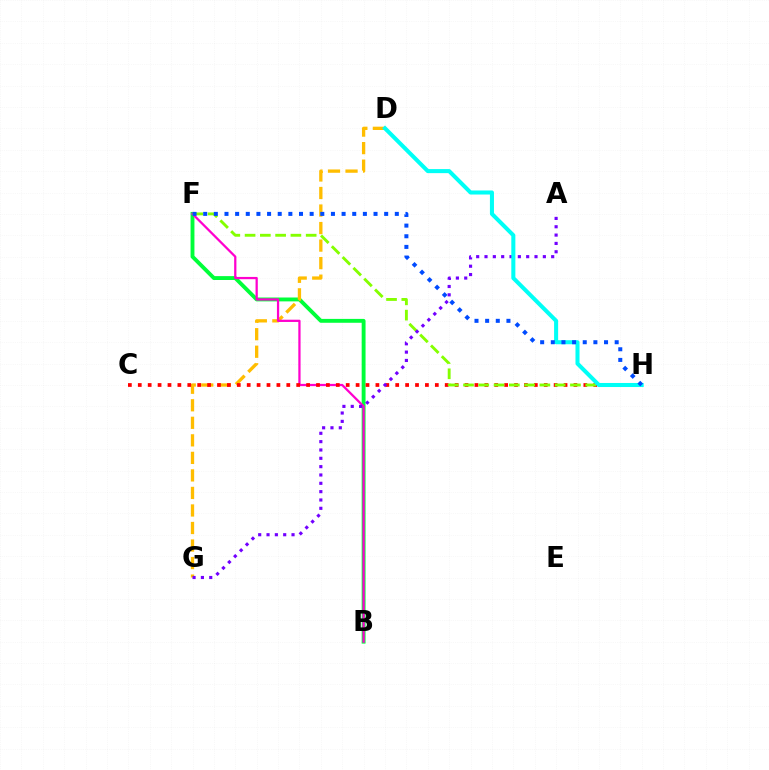{('B', 'F'): [{'color': '#00ff39', 'line_style': 'solid', 'thickness': 2.79}, {'color': '#ff00cf', 'line_style': 'solid', 'thickness': 1.62}], ('D', 'G'): [{'color': '#ffbd00', 'line_style': 'dashed', 'thickness': 2.38}], ('C', 'H'): [{'color': '#ff0000', 'line_style': 'dotted', 'thickness': 2.69}], ('F', 'H'): [{'color': '#84ff00', 'line_style': 'dashed', 'thickness': 2.08}, {'color': '#004bff', 'line_style': 'dotted', 'thickness': 2.89}], ('A', 'G'): [{'color': '#7200ff', 'line_style': 'dotted', 'thickness': 2.26}], ('D', 'H'): [{'color': '#00fff6', 'line_style': 'solid', 'thickness': 2.92}]}